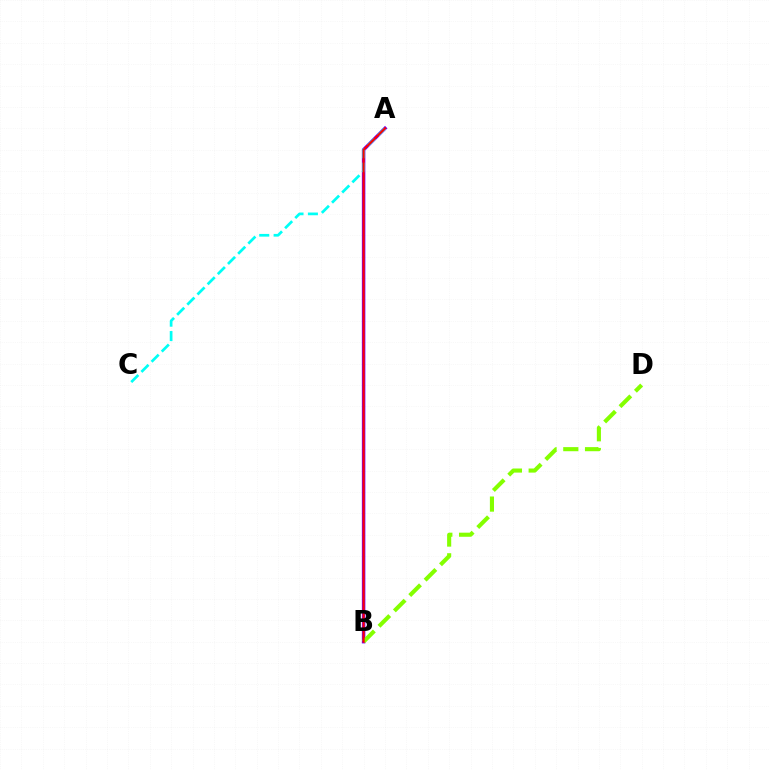{('A', 'B'): [{'color': '#7200ff', 'line_style': 'solid', 'thickness': 2.52}, {'color': '#ff0000', 'line_style': 'solid', 'thickness': 1.53}], ('B', 'D'): [{'color': '#84ff00', 'line_style': 'dashed', 'thickness': 2.95}], ('A', 'C'): [{'color': '#00fff6', 'line_style': 'dashed', 'thickness': 1.95}]}